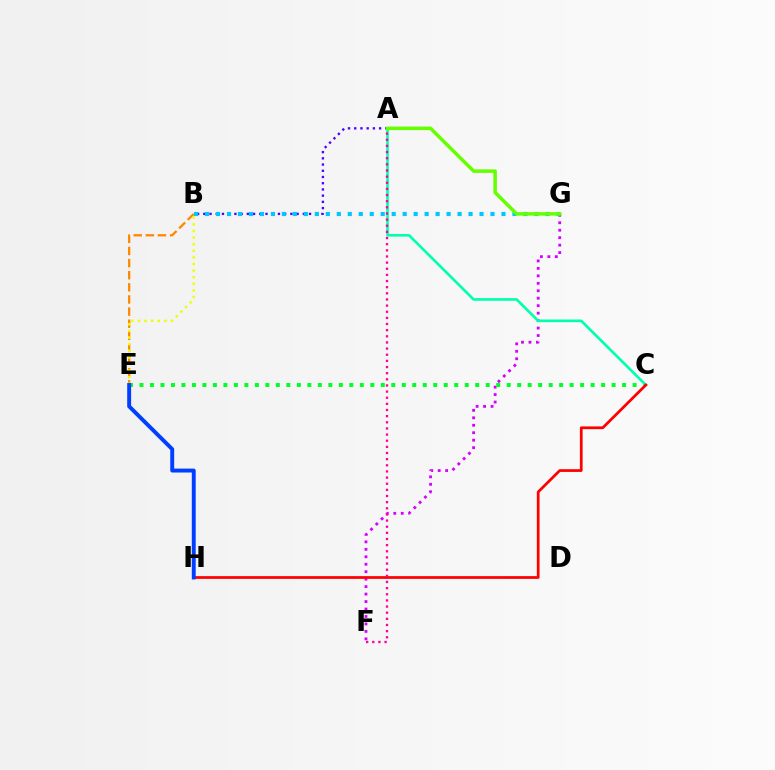{('B', 'E'): [{'color': '#ff8800', 'line_style': 'dashed', 'thickness': 1.65}, {'color': '#eeff00', 'line_style': 'dotted', 'thickness': 1.79}], ('F', 'G'): [{'color': '#d600ff', 'line_style': 'dotted', 'thickness': 2.03}], ('A', 'B'): [{'color': '#4f00ff', 'line_style': 'dotted', 'thickness': 1.69}], ('C', 'E'): [{'color': '#00ff27', 'line_style': 'dotted', 'thickness': 2.85}], ('A', 'C'): [{'color': '#00ffaf', 'line_style': 'solid', 'thickness': 1.9}], ('C', 'H'): [{'color': '#ff0000', 'line_style': 'solid', 'thickness': 1.97}], ('E', 'H'): [{'color': '#003fff', 'line_style': 'solid', 'thickness': 2.82}], ('A', 'F'): [{'color': '#ff00a0', 'line_style': 'dotted', 'thickness': 1.67}], ('B', 'G'): [{'color': '#00c7ff', 'line_style': 'dotted', 'thickness': 2.98}], ('A', 'G'): [{'color': '#66ff00', 'line_style': 'solid', 'thickness': 2.52}]}